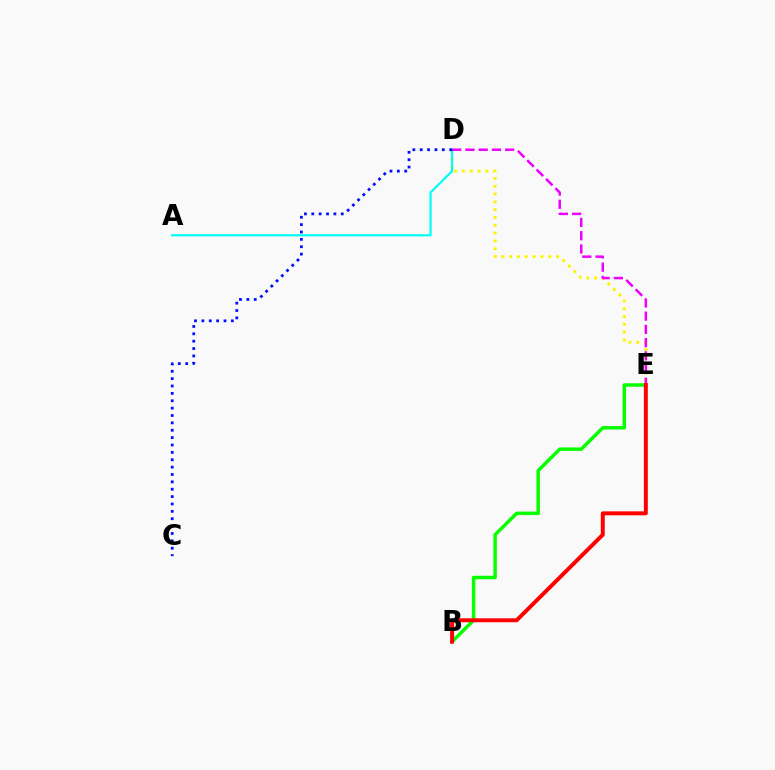{('D', 'E'): [{'color': '#fcf500', 'line_style': 'dotted', 'thickness': 2.12}, {'color': '#ee00ff', 'line_style': 'dashed', 'thickness': 1.8}], ('A', 'D'): [{'color': '#00fff6', 'line_style': 'solid', 'thickness': 1.59}], ('B', 'E'): [{'color': '#08ff00', 'line_style': 'solid', 'thickness': 2.51}, {'color': '#ff0000', 'line_style': 'solid', 'thickness': 2.84}], ('C', 'D'): [{'color': '#0010ff', 'line_style': 'dotted', 'thickness': 2.0}]}